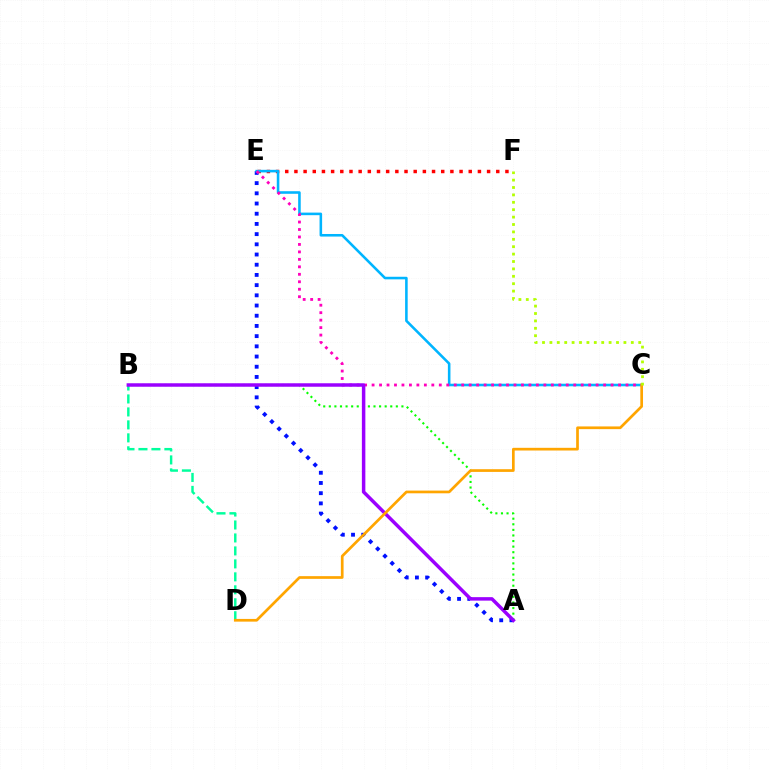{('B', 'D'): [{'color': '#00ff9d', 'line_style': 'dashed', 'thickness': 1.76}], ('A', 'E'): [{'color': '#0010ff', 'line_style': 'dotted', 'thickness': 2.77}], ('E', 'F'): [{'color': '#ff0000', 'line_style': 'dotted', 'thickness': 2.49}], ('C', 'E'): [{'color': '#00b5ff', 'line_style': 'solid', 'thickness': 1.85}, {'color': '#ff00bd', 'line_style': 'dotted', 'thickness': 2.03}], ('A', 'B'): [{'color': '#08ff00', 'line_style': 'dotted', 'thickness': 1.52}, {'color': '#9b00ff', 'line_style': 'solid', 'thickness': 2.51}], ('C', 'D'): [{'color': '#ffa500', 'line_style': 'solid', 'thickness': 1.94}], ('C', 'F'): [{'color': '#b3ff00', 'line_style': 'dotted', 'thickness': 2.01}]}